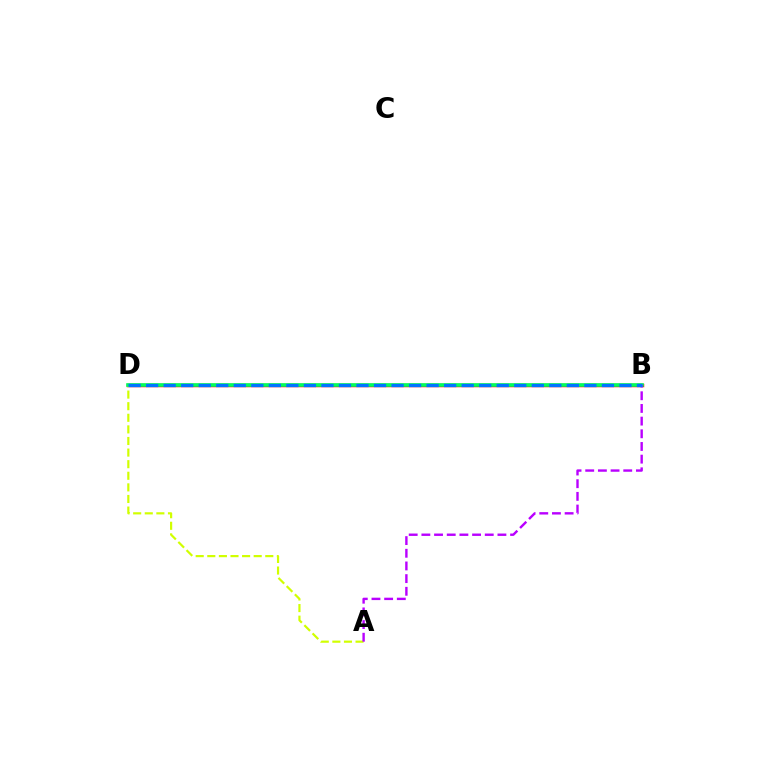{('B', 'D'): [{'color': '#ff0000', 'line_style': 'solid', 'thickness': 2.5}, {'color': '#00ff5c', 'line_style': 'solid', 'thickness': 2.59}, {'color': '#0074ff', 'line_style': 'dashed', 'thickness': 2.38}], ('A', 'D'): [{'color': '#d1ff00', 'line_style': 'dashed', 'thickness': 1.58}], ('A', 'B'): [{'color': '#b900ff', 'line_style': 'dashed', 'thickness': 1.72}]}